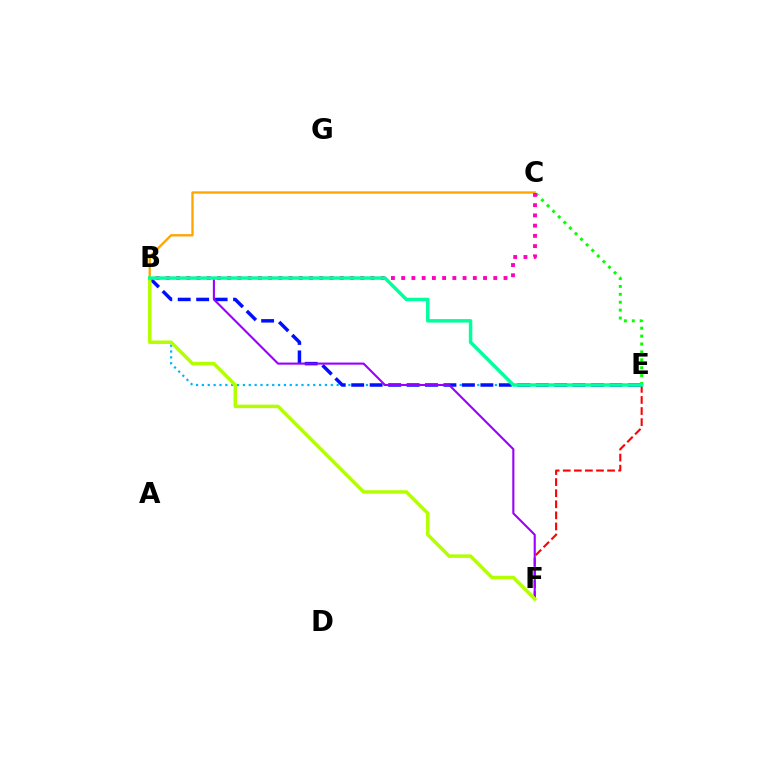{('B', 'E'): [{'color': '#00b5ff', 'line_style': 'dotted', 'thickness': 1.59}, {'color': '#0010ff', 'line_style': 'dashed', 'thickness': 2.51}, {'color': '#00ff9d', 'line_style': 'solid', 'thickness': 2.5}], ('E', 'F'): [{'color': '#ff0000', 'line_style': 'dashed', 'thickness': 1.51}], ('B', 'C'): [{'color': '#ffa500', 'line_style': 'solid', 'thickness': 1.68}, {'color': '#ff00bd', 'line_style': 'dotted', 'thickness': 2.78}], ('B', 'F'): [{'color': '#9b00ff', 'line_style': 'solid', 'thickness': 1.51}, {'color': '#b3ff00', 'line_style': 'solid', 'thickness': 2.5}], ('C', 'E'): [{'color': '#08ff00', 'line_style': 'dotted', 'thickness': 2.15}]}